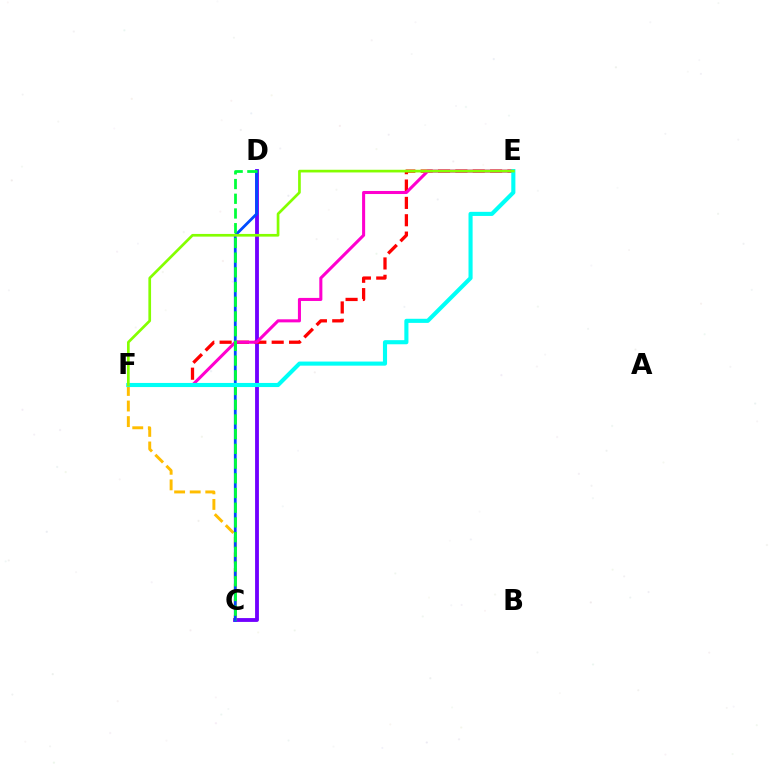{('C', 'D'): [{'color': '#7200ff', 'line_style': 'solid', 'thickness': 2.76}, {'color': '#004bff', 'line_style': 'solid', 'thickness': 2.01}, {'color': '#00ff39', 'line_style': 'dashed', 'thickness': 2.0}], ('C', 'F'): [{'color': '#ffbd00', 'line_style': 'dashed', 'thickness': 2.12}], ('E', 'F'): [{'color': '#ff0000', 'line_style': 'dashed', 'thickness': 2.36}, {'color': '#ff00cf', 'line_style': 'solid', 'thickness': 2.2}, {'color': '#00fff6', 'line_style': 'solid', 'thickness': 2.96}, {'color': '#84ff00', 'line_style': 'solid', 'thickness': 1.93}]}